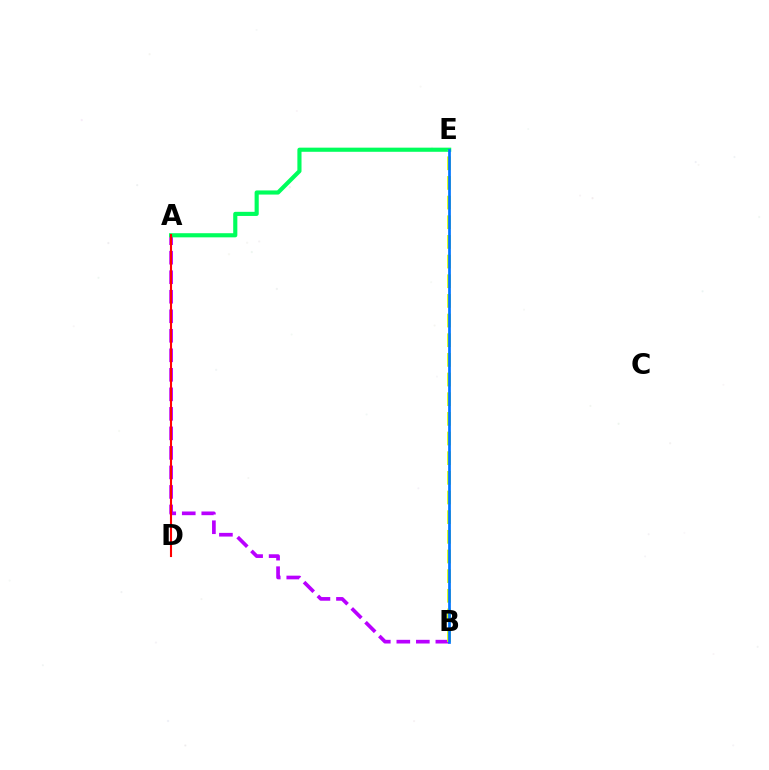{('A', 'B'): [{'color': '#b900ff', 'line_style': 'dashed', 'thickness': 2.65}], ('A', 'E'): [{'color': '#00ff5c', 'line_style': 'solid', 'thickness': 2.97}], ('A', 'D'): [{'color': '#ff0000', 'line_style': 'solid', 'thickness': 1.51}], ('B', 'E'): [{'color': '#d1ff00', 'line_style': 'dashed', 'thickness': 2.67}, {'color': '#0074ff', 'line_style': 'solid', 'thickness': 1.95}]}